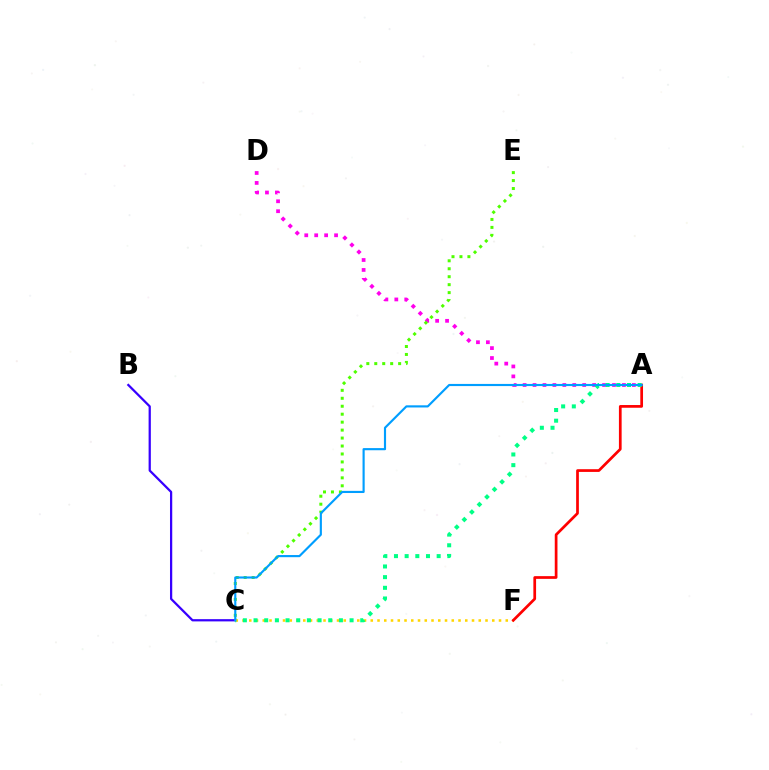{('B', 'C'): [{'color': '#3700ff', 'line_style': 'solid', 'thickness': 1.62}], ('A', 'D'): [{'color': '#ff00ed', 'line_style': 'dotted', 'thickness': 2.7}], ('C', 'F'): [{'color': '#ffd500', 'line_style': 'dotted', 'thickness': 1.83}], ('A', 'F'): [{'color': '#ff0000', 'line_style': 'solid', 'thickness': 1.96}], ('C', 'E'): [{'color': '#4fff00', 'line_style': 'dotted', 'thickness': 2.16}], ('A', 'C'): [{'color': '#00ff86', 'line_style': 'dotted', 'thickness': 2.9}, {'color': '#009eff', 'line_style': 'solid', 'thickness': 1.55}]}